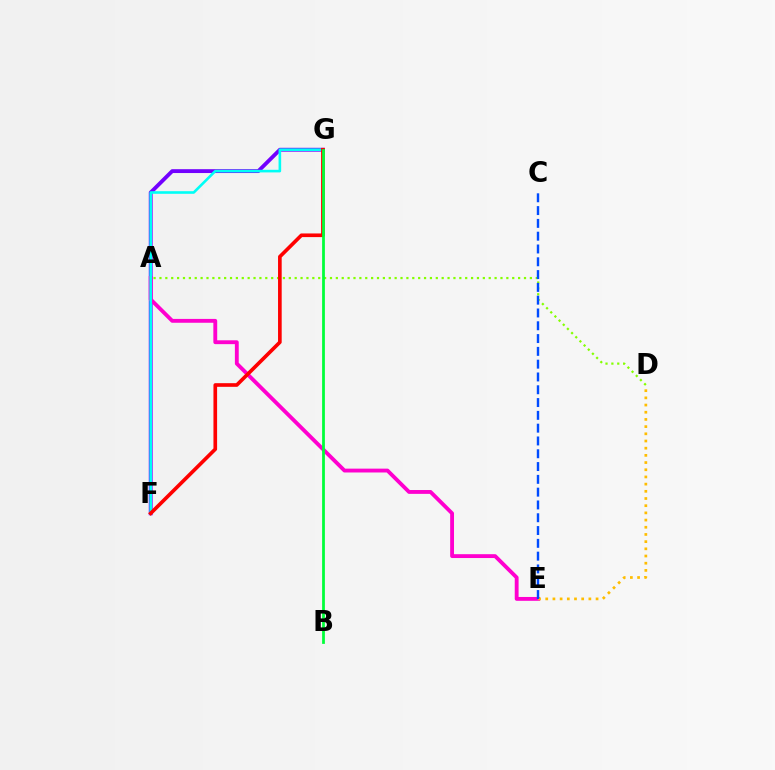{('F', 'G'): [{'color': '#7200ff', 'line_style': 'solid', 'thickness': 2.77}, {'color': '#00fff6', 'line_style': 'solid', 'thickness': 1.88}, {'color': '#ff0000', 'line_style': 'solid', 'thickness': 2.63}], ('A', 'E'): [{'color': '#ff00cf', 'line_style': 'solid', 'thickness': 2.77}], ('D', 'E'): [{'color': '#ffbd00', 'line_style': 'dotted', 'thickness': 1.95}], ('A', 'D'): [{'color': '#84ff00', 'line_style': 'dotted', 'thickness': 1.6}], ('C', 'E'): [{'color': '#004bff', 'line_style': 'dashed', 'thickness': 1.74}], ('B', 'G'): [{'color': '#00ff39', 'line_style': 'solid', 'thickness': 1.99}]}